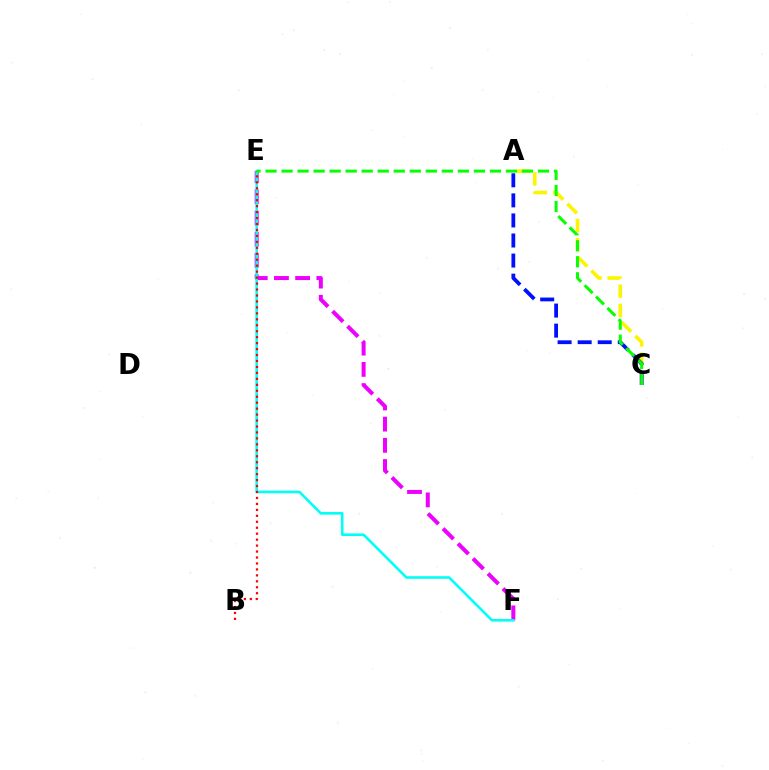{('E', 'F'): [{'color': '#ee00ff', 'line_style': 'dashed', 'thickness': 2.88}, {'color': '#00fff6', 'line_style': 'solid', 'thickness': 1.87}], ('B', 'E'): [{'color': '#ff0000', 'line_style': 'dotted', 'thickness': 1.62}], ('A', 'C'): [{'color': '#fcf500', 'line_style': 'dashed', 'thickness': 2.61}, {'color': '#0010ff', 'line_style': 'dashed', 'thickness': 2.73}], ('C', 'E'): [{'color': '#08ff00', 'line_style': 'dashed', 'thickness': 2.18}]}